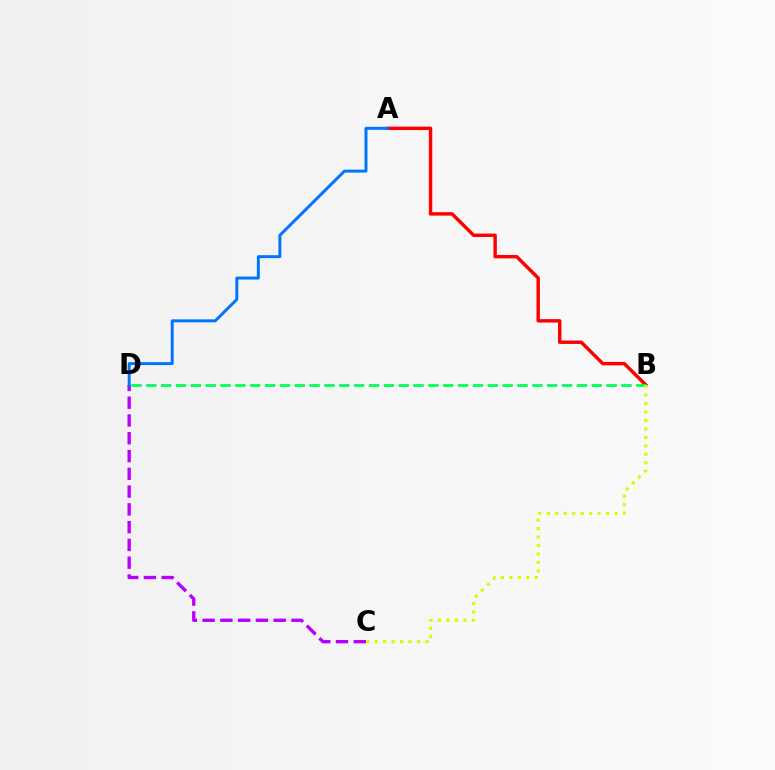{('A', 'B'): [{'color': '#ff0000', 'line_style': 'solid', 'thickness': 2.47}], ('B', 'D'): [{'color': '#00ff5c', 'line_style': 'dashed', 'thickness': 2.02}], ('C', 'D'): [{'color': '#b900ff', 'line_style': 'dashed', 'thickness': 2.41}], ('B', 'C'): [{'color': '#d1ff00', 'line_style': 'dotted', 'thickness': 2.3}], ('A', 'D'): [{'color': '#0074ff', 'line_style': 'solid', 'thickness': 2.14}]}